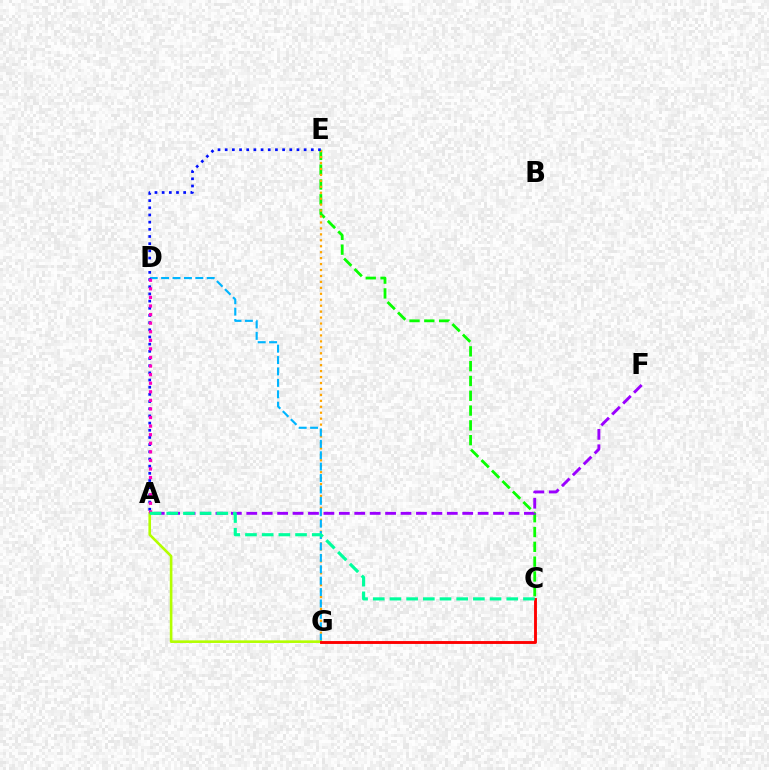{('C', 'E'): [{'color': '#08ff00', 'line_style': 'dashed', 'thickness': 2.01}], ('E', 'G'): [{'color': '#ffa500', 'line_style': 'dotted', 'thickness': 1.62}], ('D', 'G'): [{'color': '#00b5ff', 'line_style': 'dashed', 'thickness': 1.55}], ('A', 'F'): [{'color': '#9b00ff', 'line_style': 'dashed', 'thickness': 2.1}], ('A', 'G'): [{'color': '#b3ff00', 'line_style': 'solid', 'thickness': 1.88}], ('A', 'E'): [{'color': '#0010ff', 'line_style': 'dotted', 'thickness': 1.95}], ('C', 'G'): [{'color': '#ff0000', 'line_style': 'solid', 'thickness': 2.08}], ('A', 'D'): [{'color': '#ff00bd', 'line_style': 'dotted', 'thickness': 2.33}], ('A', 'C'): [{'color': '#00ff9d', 'line_style': 'dashed', 'thickness': 2.27}]}